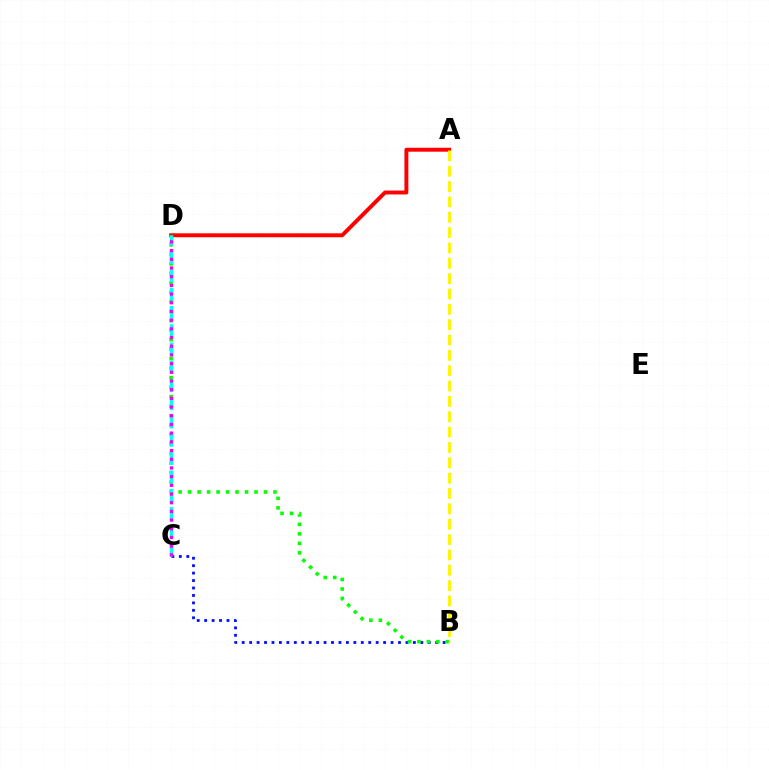{('B', 'C'): [{'color': '#0010ff', 'line_style': 'dotted', 'thickness': 2.02}], ('A', 'D'): [{'color': '#ff0000', 'line_style': 'solid', 'thickness': 2.83}], ('B', 'D'): [{'color': '#08ff00', 'line_style': 'dotted', 'thickness': 2.58}], ('C', 'D'): [{'color': '#00fff6', 'line_style': 'dashed', 'thickness': 2.48}, {'color': '#ee00ff', 'line_style': 'dotted', 'thickness': 2.36}], ('A', 'B'): [{'color': '#fcf500', 'line_style': 'dashed', 'thickness': 2.08}]}